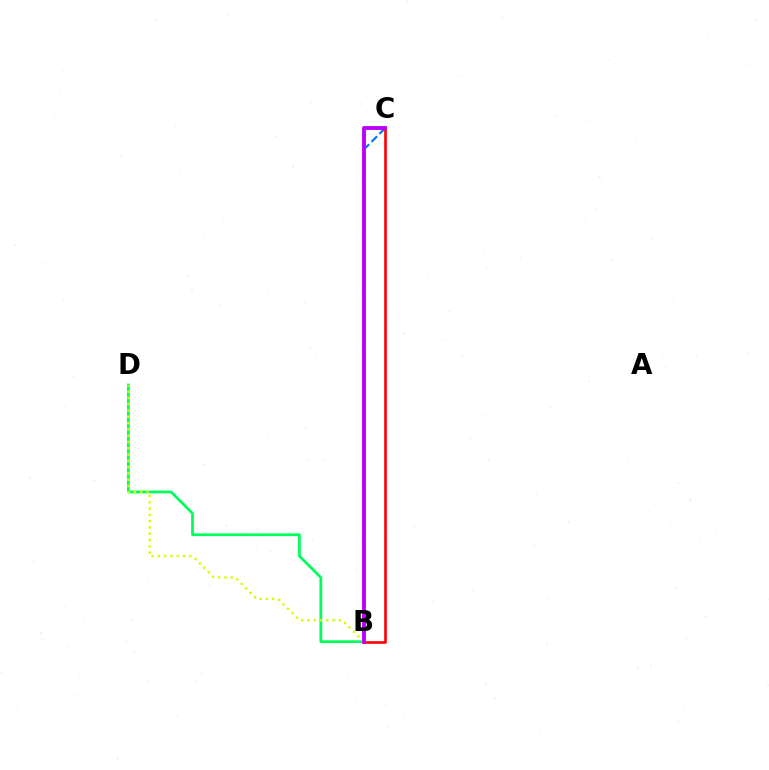{('B', 'D'): [{'color': '#00ff5c', 'line_style': 'solid', 'thickness': 2.0}, {'color': '#d1ff00', 'line_style': 'dotted', 'thickness': 1.71}], ('B', 'C'): [{'color': '#0074ff', 'line_style': 'dashed', 'thickness': 1.53}, {'color': '#ff0000', 'line_style': 'solid', 'thickness': 1.89}, {'color': '#b900ff', 'line_style': 'solid', 'thickness': 2.78}]}